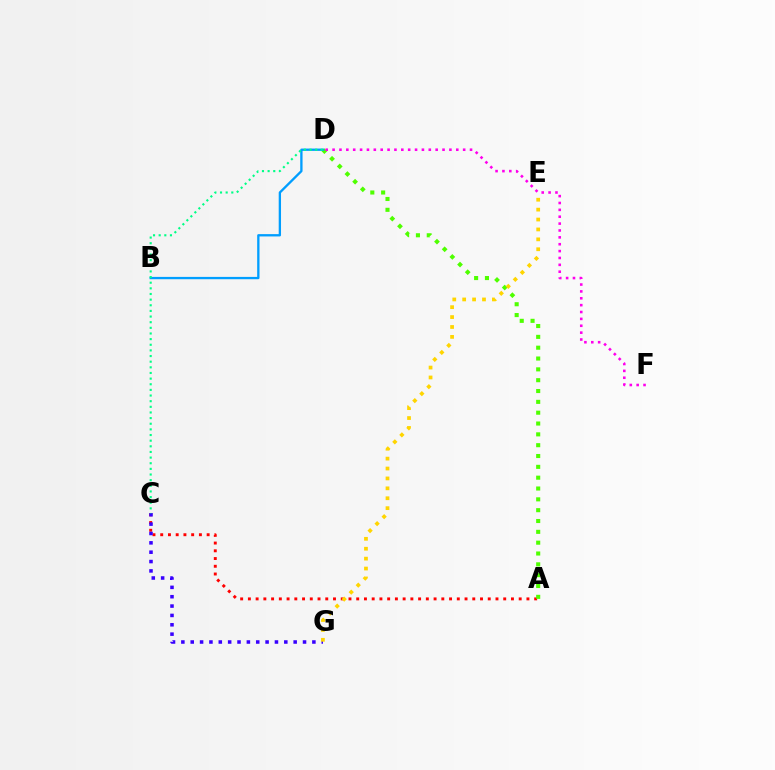{('A', 'C'): [{'color': '#ff0000', 'line_style': 'dotted', 'thickness': 2.1}], ('C', 'G'): [{'color': '#3700ff', 'line_style': 'dotted', 'thickness': 2.54}], ('A', 'D'): [{'color': '#4fff00', 'line_style': 'dotted', 'thickness': 2.94}], ('B', 'D'): [{'color': '#009eff', 'line_style': 'solid', 'thickness': 1.67}], ('E', 'G'): [{'color': '#ffd500', 'line_style': 'dotted', 'thickness': 2.69}], ('D', 'F'): [{'color': '#ff00ed', 'line_style': 'dotted', 'thickness': 1.87}], ('C', 'D'): [{'color': '#00ff86', 'line_style': 'dotted', 'thickness': 1.53}]}